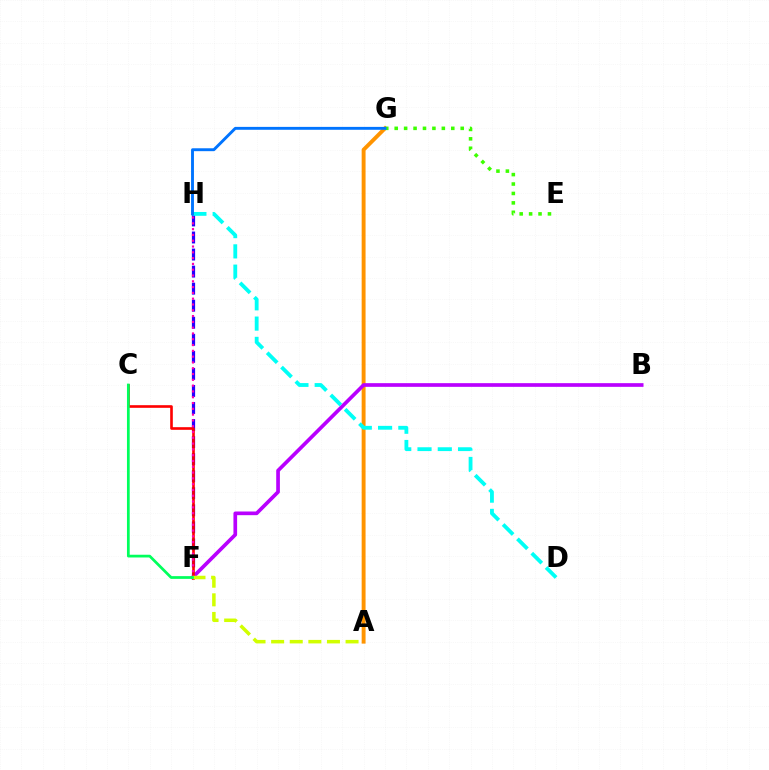{('A', 'G'): [{'color': '#ff9400', 'line_style': 'solid', 'thickness': 2.81}], ('F', 'H'): [{'color': '#2500ff', 'line_style': 'dashed', 'thickness': 2.32}, {'color': '#ff00ac', 'line_style': 'dotted', 'thickness': 1.57}], ('B', 'F'): [{'color': '#b900ff', 'line_style': 'solid', 'thickness': 2.65}], ('C', 'F'): [{'color': '#ff0000', 'line_style': 'solid', 'thickness': 1.9}, {'color': '#00ff5c', 'line_style': 'solid', 'thickness': 1.97}], ('D', 'H'): [{'color': '#00fff6', 'line_style': 'dashed', 'thickness': 2.75}], ('E', 'G'): [{'color': '#3dff00', 'line_style': 'dotted', 'thickness': 2.56}], ('G', 'H'): [{'color': '#0074ff', 'line_style': 'solid', 'thickness': 2.08}], ('A', 'F'): [{'color': '#d1ff00', 'line_style': 'dashed', 'thickness': 2.53}]}